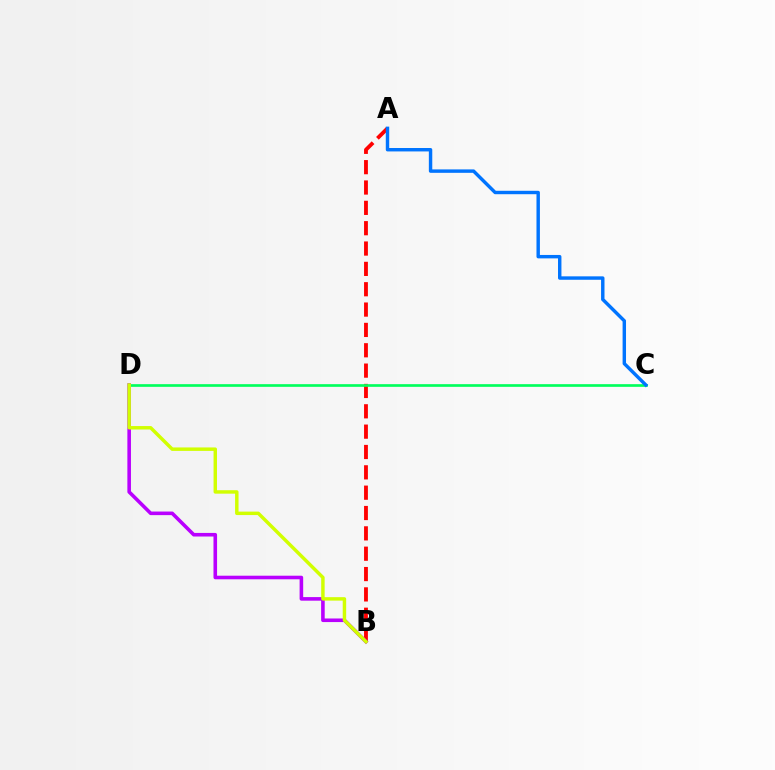{('A', 'B'): [{'color': '#ff0000', 'line_style': 'dashed', 'thickness': 2.76}], ('B', 'D'): [{'color': '#b900ff', 'line_style': 'solid', 'thickness': 2.58}, {'color': '#d1ff00', 'line_style': 'solid', 'thickness': 2.48}], ('C', 'D'): [{'color': '#00ff5c', 'line_style': 'solid', 'thickness': 1.92}], ('A', 'C'): [{'color': '#0074ff', 'line_style': 'solid', 'thickness': 2.47}]}